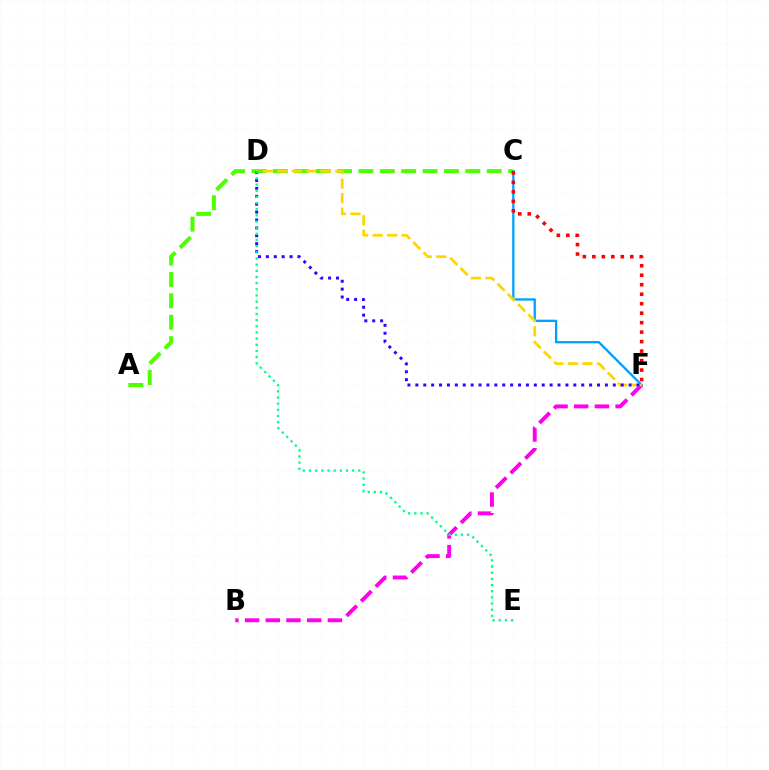{('B', 'F'): [{'color': '#ff00ed', 'line_style': 'dashed', 'thickness': 2.81}], ('C', 'F'): [{'color': '#009eff', 'line_style': 'solid', 'thickness': 1.65}, {'color': '#ff0000', 'line_style': 'dotted', 'thickness': 2.58}], ('A', 'C'): [{'color': '#4fff00', 'line_style': 'dashed', 'thickness': 2.91}], ('D', 'F'): [{'color': '#ffd500', 'line_style': 'dashed', 'thickness': 1.97}, {'color': '#3700ff', 'line_style': 'dotted', 'thickness': 2.15}], ('D', 'E'): [{'color': '#00ff86', 'line_style': 'dotted', 'thickness': 1.67}]}